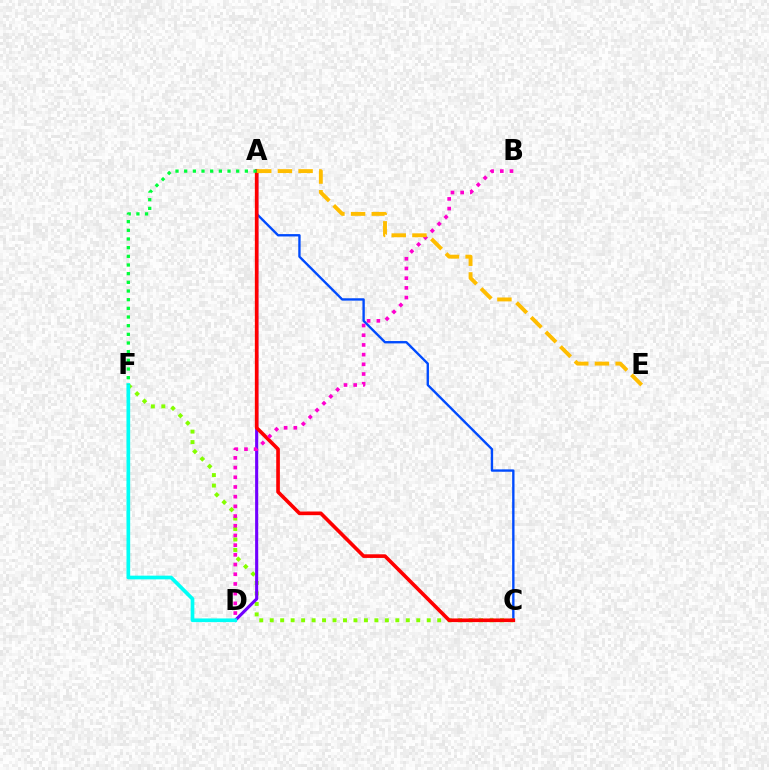{('A', 'C'): [{'color': '#004bff', 'line_style': 'solid', 'thickness': 1.7}, {'color': '#ff0000', 'line_style': 'solid', 'thickness': 2.62}], ('C', 'F'): [{'color': '#84ff00', 'line_style': 'dotted', 'thickness': 2.84}], ('A', 'D'): [{'color': '#7200ff', 'line_style': 'solid', 'thickness': 2.23}], ('D', 'F'): [{'color': '#00fff6', 'line_style': 'solid', 'thickness': 2.65}], ('B', 'D'): [{'color': '#ff00cf', 'line_style': 'dotted', 'thickness': 2.64}], ('A', 'E'): [{'color': '#ffbd00', 'line_style': 'dashed', 'thickness': 2.81}], ('A', 'F'): [{'color': '#00ff39', 'line_style': 'dotted', 'thickness': 2.36}]}